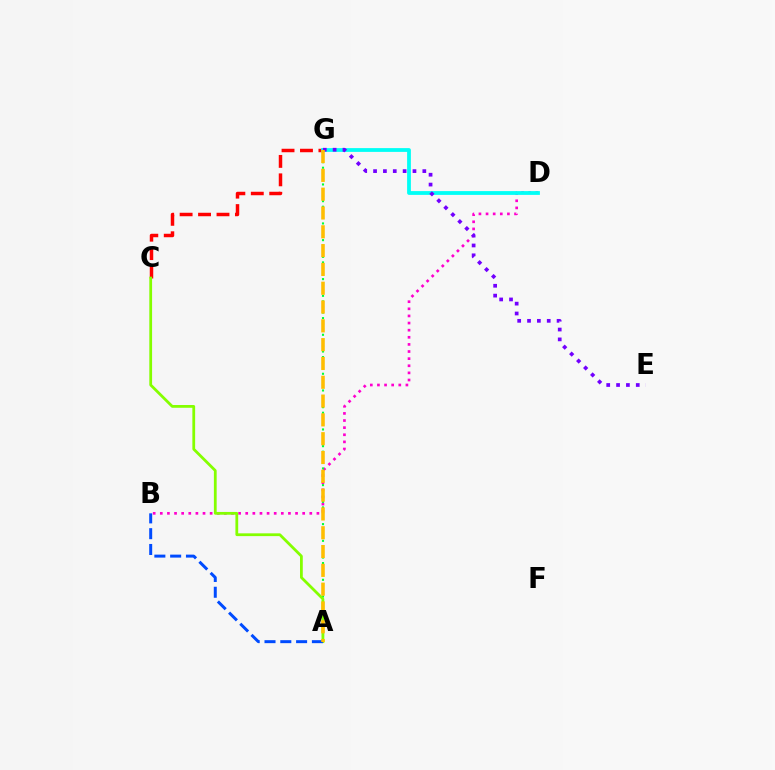{('B', 'D'): [{'color': '#ff00cf', 'line_style': 'dotted', 'thickness': 1.93}], ('C', 'G'): [{'color': '#ff0000', 'line_style': 'dashed', 'thickness': 2.5}], ('A', 'G'): [{'color': '#00ff39', 'line_style': 'dotted', 'thickness': 1.51}, {'color': '#ffbd00', 'line_style': 'dashed', 'thickness': 2.56}], ('A', 'C'): [{'color': '#84ff00', 'line_style': 'solid', 'thickness': 2.0}], ('D', 'G'): [{'color': '#00fff6', 'line_style': 'solid', 'thickness': 2.72}], ('E', 'G'): [{'color': '#7200ff', 'line_style': 'dotted', 'thickness': 2.68}], ('A', 'B'): [{'color': '#004bff', 'line_style': 'dashed', 'thickness': 2.15}]}